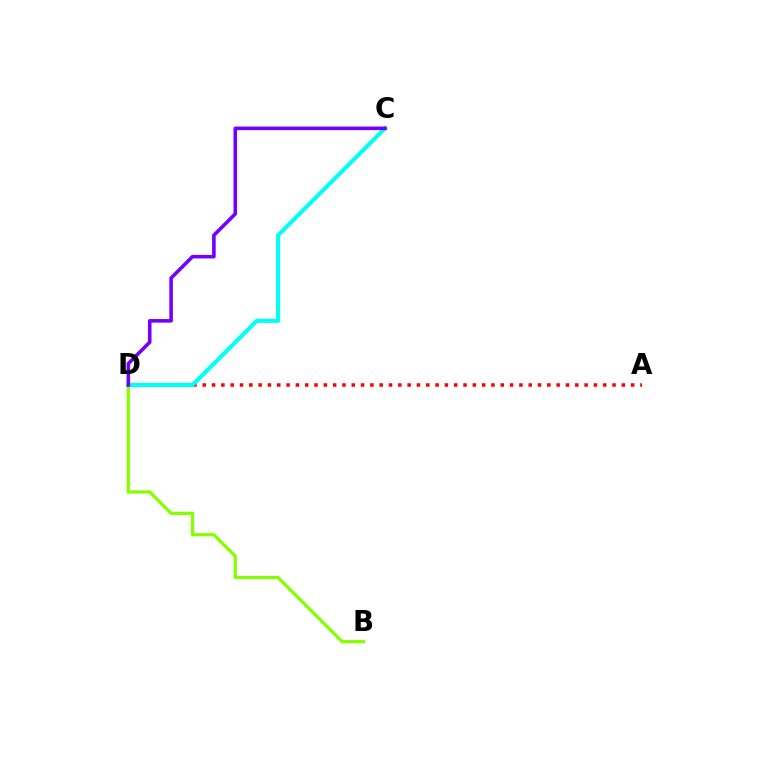{('A', 'D'): [{'color': '#ff0000', 'line_style': 'dotted', 'thickness': 2.53}], ('C', 'D'): [{'color': '#00fff6', 'line_style': 'solid', 'thickness': 2.96}, {'color': '#7200ff', 'line_style': 'solid', 'thickness': 2.58}], ('B', 'D'): [{'color': '#84ff00', 'line_style': 'solid', 'thickness': 2.33}]}